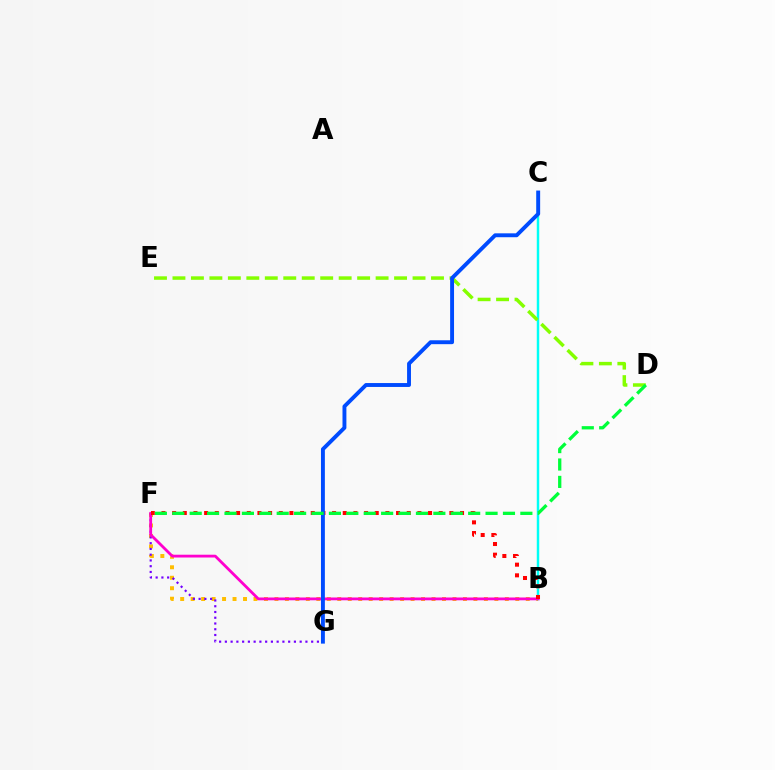{('B', 'F'): [{'color': '#ffbd00', 'line_style': 'dotted', 'thickness': 2.85}, {'color': '#ff00cf', 'line_style': 'solid', 'thickness': 2.02}, {'color': '#ff0000', 'line_style': 'dotted', 'thickness': 2.9}], ('B', 'C'): [{'color': '#00fff6', 'line_style': 'solid', 'thickness': 1.78}], ('D', 'E'): [{'color': '#84ff00', 'line_style': 'dashed', 'thickness': 2.51}], ('F', 'G'): [{'color': '#7200ff', 'line_style': 'dotted', 'thickness': 1.56}], ('C', 'G'): [{'color': '#004bff', 'line_style': 'solid', 'thickness': 2.81}], ('D', 'F'): [{'color': '#00ff39', 'line_style': 'dashed', 'thickness': 2.36}]}